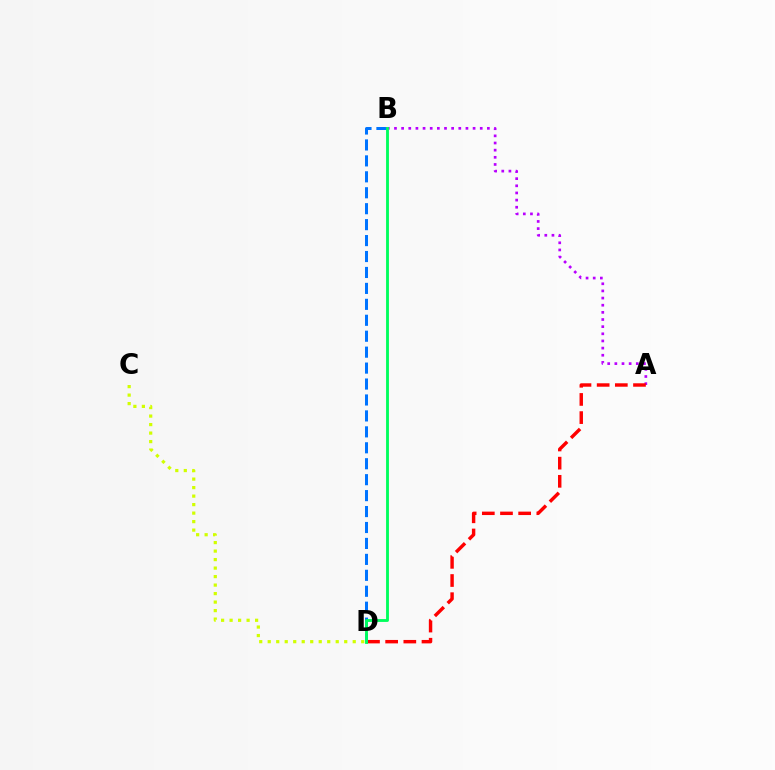{('A', 'B'): [{'color': '#b900ff', 'line_style': 'dotted', 'thickness': 1.94}], ('A', 'D'): [{'color': '#ff0000', 'line_style': 'dashed', 'thickness': 2.47}], ('B', 'D'): [{'color': '#0074ff', 'line_style': 'dashed', 'thickness': 2.17}, {'color': '#00ff5c', 'line_style': 'solid', 'thickness': 2.06}], ('C', 'D'): [{'color': '#d1ff00', 'line_style': 'dotted', 'thickness': 2.31}]}